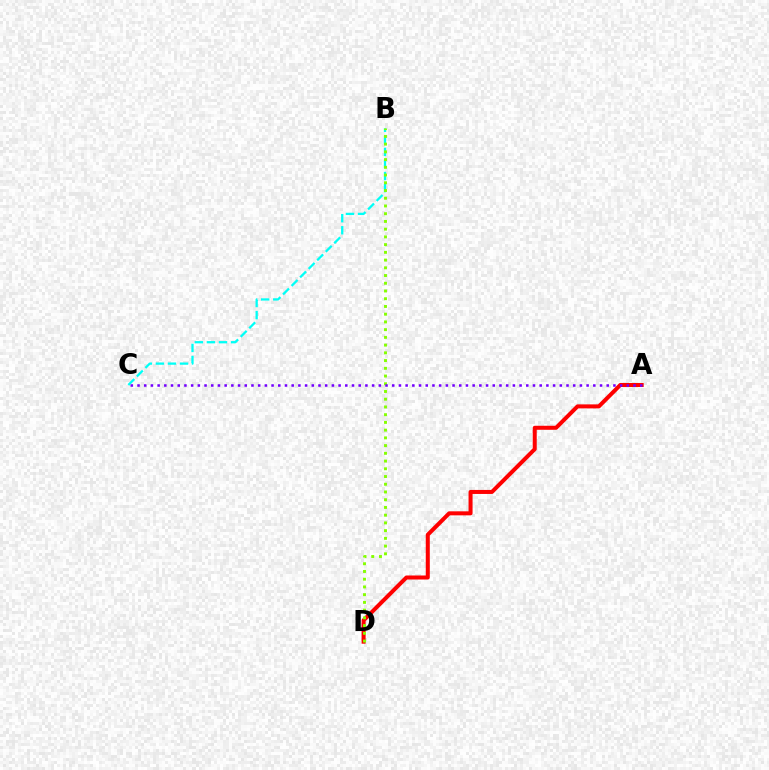{('A', 'D'): [{'color': '#ff0000', 'line_style': 'solid', 'thickness': 2.89}], ('B', 'C'): [{'color': '#00fff6', 'line_style': 'dashed', 'thickness': 1.64}], ('B', 'D'): [{'color': '#84ff00', 'line_style': 'dotted', 'thickness': 2.1}], ('A', 'C'): [{'color': '#7200ff', 'line_style': 'dotted', 'thickness': 1.82}]}